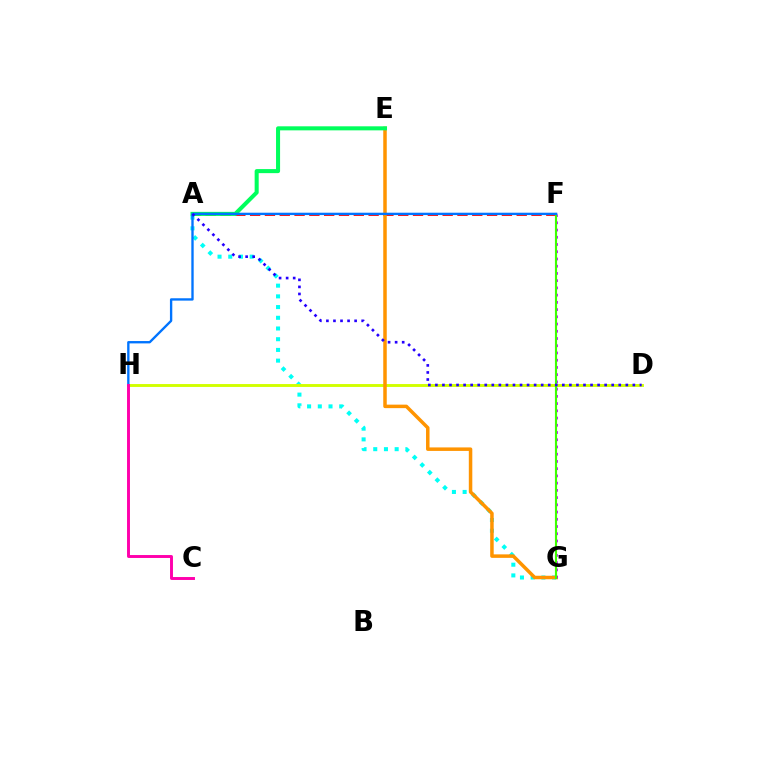{('A', 'G'): [{'color': '#00fff6', 'line_style': 'dotted', 'thickness': 2.91}], ('D', 'H'): [{'color': '#d1ff00', 'line_style': 'solid', 'thickness': 2.09}], ('A', 'F'): [{'color': '#ff0000', 'line_style': 'dashed', 'thickness': 2.01}], ('E', 'G'): [{'color': '#ff9400', 'line_style': 'solid', 'thickness': 2.52}], ('F', 'G'): [{'color': '#b900ff', 'line_style': 'dotted', 'thickness': 1.96}, {'color': '#3dff00', 'line_style': 'solid', 'thickness': 1.54}], ('A', 'E'): [{'color': '#00ff5c', 'line_style': 'solid', 'thickness': 2.91}], ('F', 'H'): [{'color': '#0074ff', 'line_style': 'solid', 'thickness': 1.7}], ('C', 'H'): [{'color': '#ff00ac', 'line_style': 'solid', 'thickness': 2.11}], ('A', 'D'): [{'color': '#2500ff', 'line_style': 'dotted', 'thickness': 1.92}]}